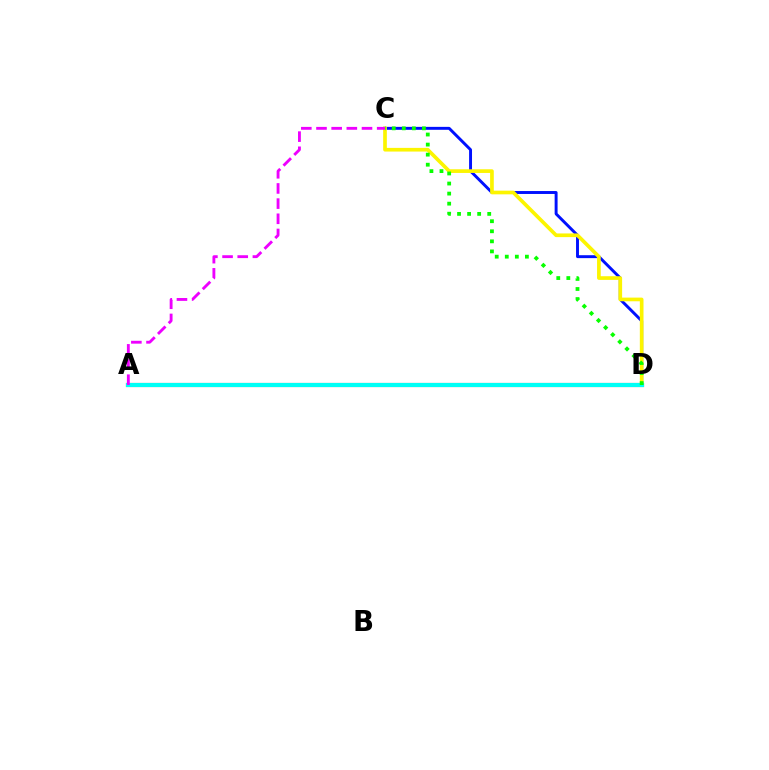{('C', 'D'): [{'color': '#0010ff', 'line_style': 'solid', 'thickness': 2.11}, {'color': '#fcf500', 'line_style': 'solid', 'thickness': 2.65}, {'color': '#08ff00', 'line_style': 'dotted', 'thickness': 2.73}], ('A', 'D'): [{'color': '#ff0000', 'line_style': 'solid', 'thickness': 2.95}, {'color': '#00fff6', 'line_style': 'solid', 'thickness': 2.99}], ('A', 'C'): [{'color': '#ee00ff', 'line_style': 'dashed', 'thickness': 2.06}]}